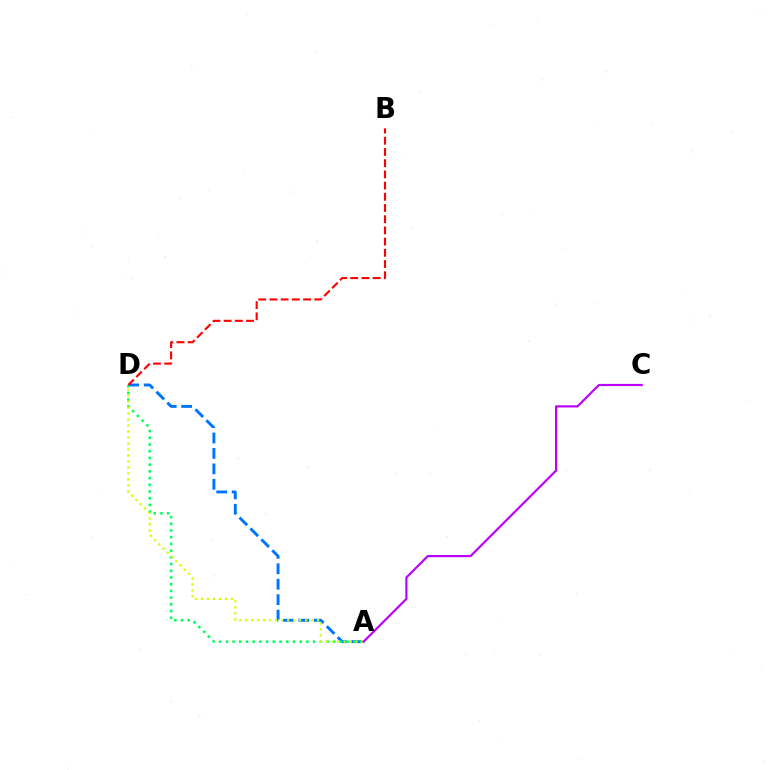{('A', 'D'): [{'color': '#0074ff', 'line_style': 'dashed', 'thickness': 2.1}, {'color': '#00ff5c', 'line_style': 'dotted', 'thickness': 1.82}, {'color': '#d1ff00', 'line_style': 'dotted', 'thickness': 1.62}], ('B', 'D'): [{'color': '#ff0000', 'line_style': 'dashed', 'thickness': 1.52}], ('A', 'C'): [{'color': '#b900ff', 'line_style': 'solid', 'thickness': 1.56}]}